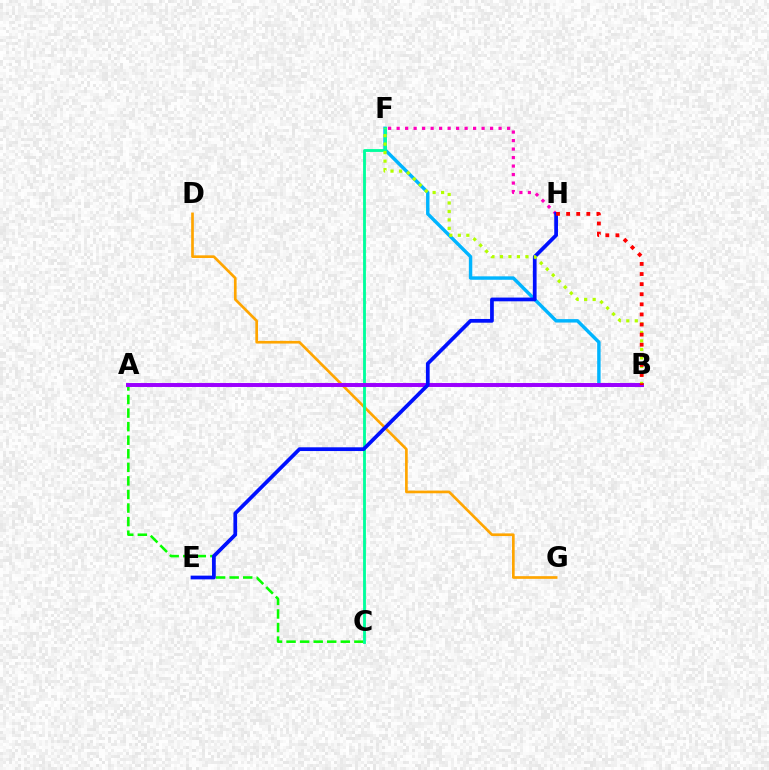{('D', 'G'): [{'color': '#ffa500', 'line_style': 'solid', 'thickness': 1.93}], ('B', 'F'): [{'color': '#00b5ff', 'line_style': 'solid', 'thickness': 2.47}, {'color': '#b3ff00', 'line_style': 'dotted', 'thickness': 2.31}], ('A', 'C'): [{'color': '#08ff00', 'line_style': 'dashed', 'thickness': 1.84}], ('C', 'F'): [{'color': '#00ff9d', 'line_style': 'solid', 'thickness': 2.05}], ('A', 'B'): [{'color': '#9b00ff', 'line_style': 'solid', 'thickness': 2.84}], ('F', 'H'): [{'color': '#ff00bd', 'line_style': 'dotted', 'thickness': 2.31}], ('E', 'H'): [{'color': '#0010ff', 'line_style': 'solid', 'thickness': 2.69}], ('B', 'H'): [{'color': '#ff0000', 'line_style': 'dotted', 'thickness': 2.74}]}